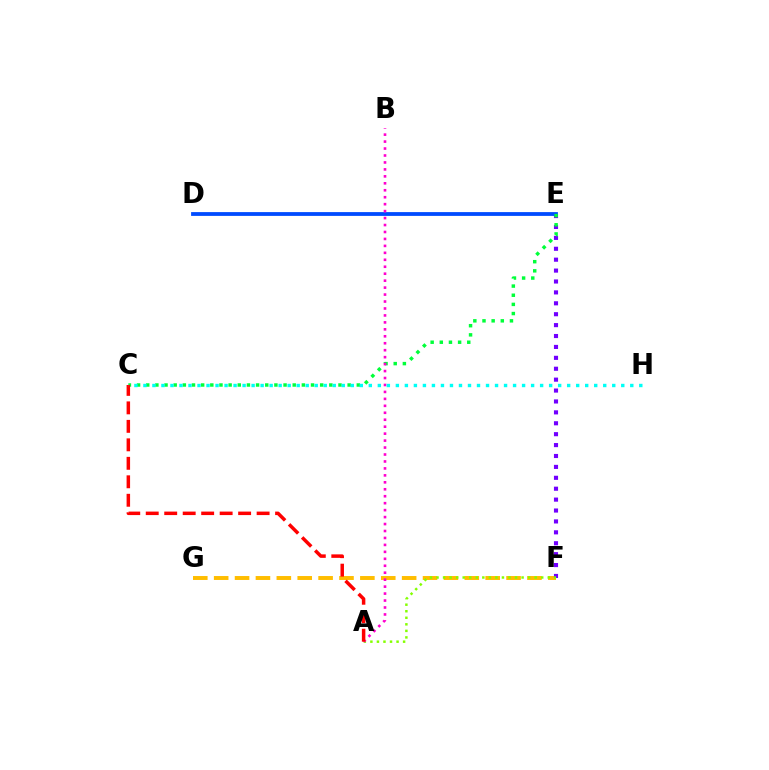{('F', 'G'): [{'color': '#ffbd00', 'line_style': 'dashed', 'thickness': 2.84}], ('E', 'F'): [{'color': '#7200ff', 'line_style': 'dotted', 'thickness': 2.96}], ('A', 'F'): [{'color': '#84ff00', 'line_style': 'dotted', 'thickness': 1.78}], ('D', 'E'): [{'color': '#004bff', 'line_style': 'solid', 'thickness': 2.73}], ('C', 'E'): [{'color': '#00ff39', 'line_style': 'dotted', 'thickness': 2.49}], ('A', 'B'): [{'color': '#ff00cf', 'line_style': 'dotted', 'thickness': 1.89}], ('A', 'C'): [{'color': '#ff0000', 'line_style': 'dashed', 'thickness': 2.51}], ('C', 'H'): [{'color': '#00fff6', 'line_style': 'dotted', 'thickness': 2.45}]}